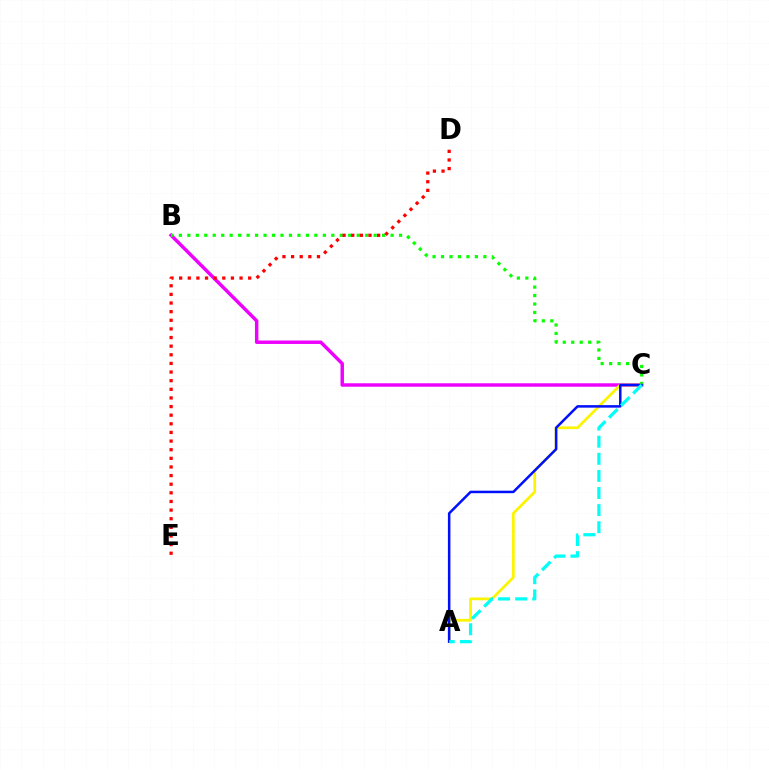{('B', 'C'): [{'color': '#ee00ff', 'line_style': 'solid', 'thickness': 2.49}, {'color': '#08ff00', 'line_style': 'dotted', 'thickness': 2.3}], ('A', 'C'): [{'color': '#fcf500', 'line_style': 'solid', 'thickness': 1.98}, {'color': '#0010ff', 'line_style': 'solid', 'thickness': 1.81}, {'color': '#00fff6', 'line_style': 'dashed', 'thickness': 2.32}], ('D', 'E'): [{'color': '#ff0000', 'line_style': 'dotted', 'thickness': 2.34}]}